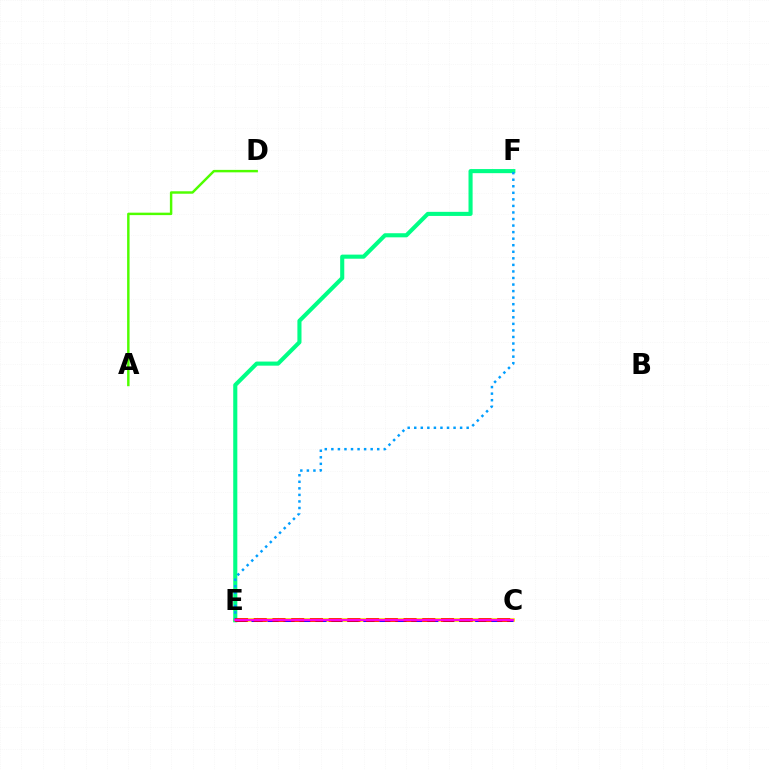{('C', 'E'): [{'color': '#ffd500', 'line_style': 'solid', 'thickness': 2.59}, {'color': '#3700ff', 'line_style': 'dashed', 'thickness': 2.17}, {'color': '#ff0000', 'line_style': 'dashed', 'thickness': 2.54}, {'color': '#ff00ed', 'line_style': 'solid', 'thickness': 1.5}], ('E', 'F'): [{'color': '#00ff86', 'line_style': 'solid', 'thickness': 2.95}, {'color': '#009eff', 'line_style': 'dotted', 'thickness': 1.78}], ('A', 'D'): [{'color': '#4fff00', 'line_style': 'solid', 'thickness': 1.77}]}